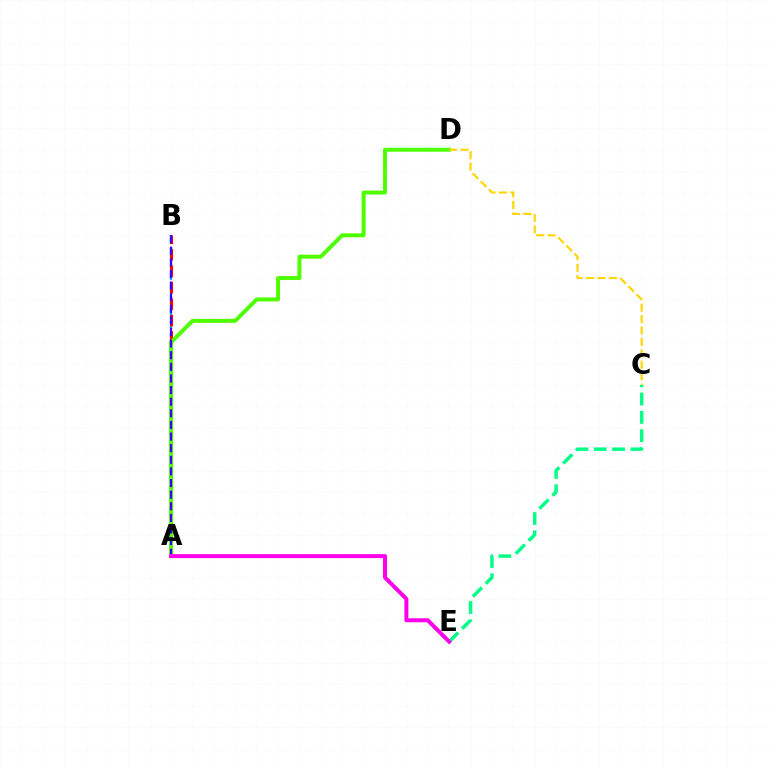{('A', 'B'): [{'color': '#009eff', 'line_style': 'dashed', 'thickness': 1.65}, {'color': '#ff0000', 'line_style': 'dashed', 'thickness': 2.23}, {'color': '#3700ff', 'line_style': 'dashed', 'thickness': 1.58}], ('A', 'D'): [{'color': '#4fff00', 'line_style': 'solid', 'thickness': 2.85}], ('C', 'D'): [{'color': '#ffd500', 'line_style': 'dashed', 'thickness': 1.55}], ('C', 'E'): [{'color': '#00ff86', 'line_style': 'dashed', 'thickness': 2.49}], ('A', 'E'): [{'color': '#ff00ed', 'line_style': 'solid', 'thickness': 2.86}]}